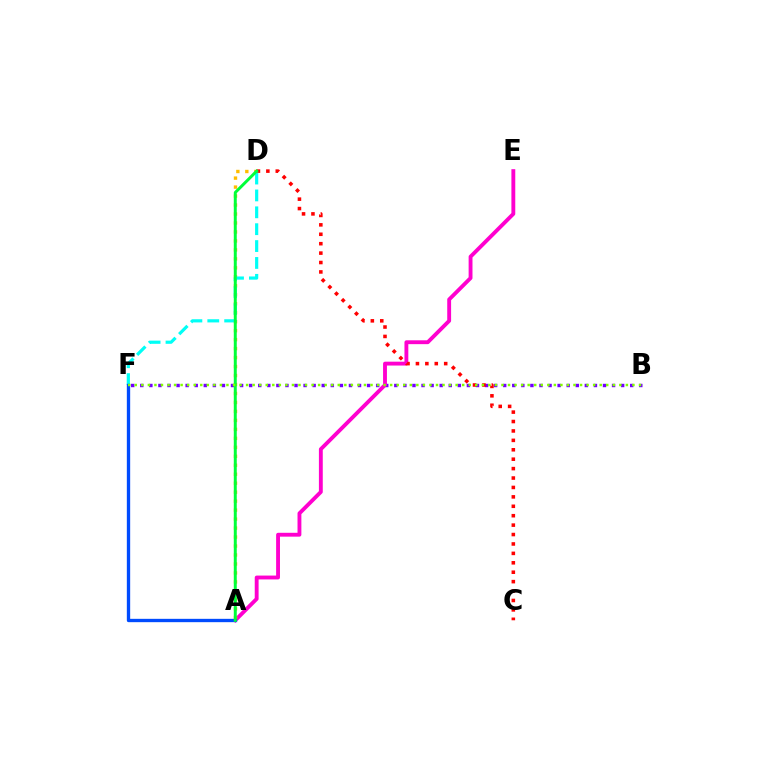{('B', 'F'): [{'color': '#7200ff', 'line_style': 'dotted', 'thickness': 2.47}, {'color': '#84ff00', 'line_style': 'dotted', 'thickness': 1.78}], ('A', 'E'): [{'color': '#ff00cf', 'line_style': 'solid', 'thickness': 2.78}], ('A', 'D'): [{'color': '#ffbd00', 'line_style': 'dotted', 'thickness': 2.44}, {'color': '#00ff39', 'line_style': 'solid', 'thickness': 2.14}], ('C', 'D'): [{'color': '#ff0000', 'line_style': 'dotted', 'thickness': 2.56}], ('D', 'F'): [{'color': '#00fff6', 'line_style': 'dashed', 'thickness': 2.29}], ('A', 'F'): [{'color': '#004bff', 'line_style': 'solid', 'thickness': 2.4}]}